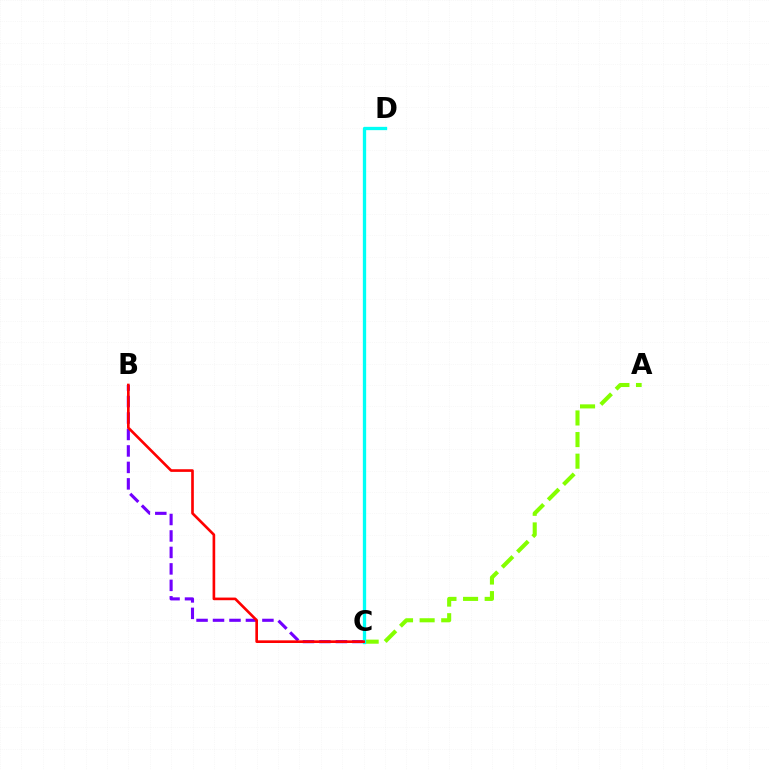{('B', 'C'): [{'color': '#7200ff', 'line_style': 'dashed', 'thickness': 2.24}, {'color': '#ff0000', 'line_style': 'solid', 'thickness': 1.91}], ('A', 'C'): [{'color': '#84ff00', 'line_style': 'dashed', 'thickness': 2.94}], ('C', 'D'): [{'color': '#00fff6', 'line_style': 'solid', 'thickness': 2.38}]}